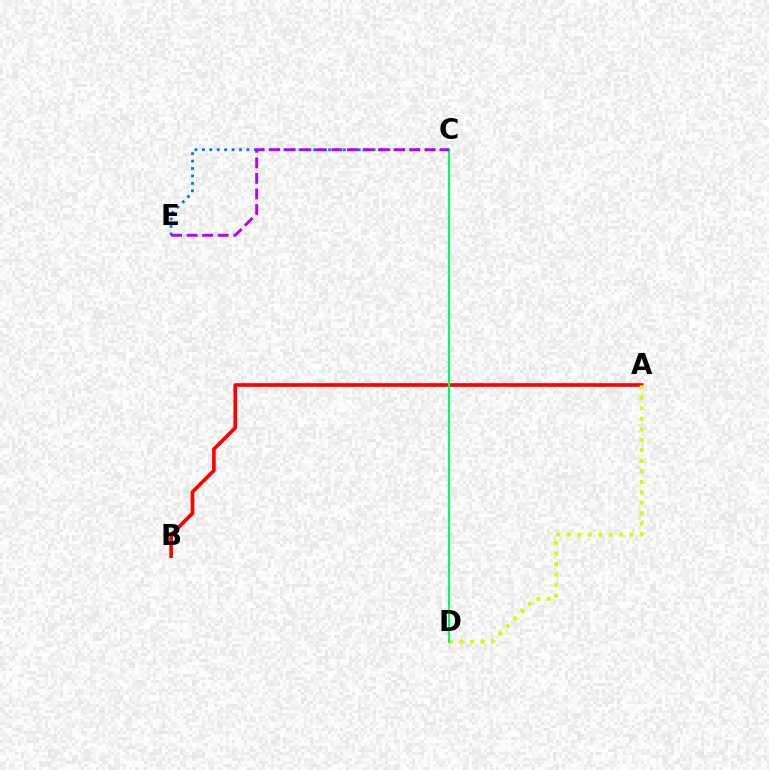{('C', 'E'): [{'color': '#0074ff', 'line_style': 'dotted', 'thickness': 2.02}, {'color': '#b900ff', 'line_style': 'dashed', 'thickness': 2.11}], ('A', 'B'): [{'color': '#ff0000', 'line_style': 'solid', 'thickness': 2.63}], ('A', 'D'): [{'color': '#d1ff00', 'line_style': 'dotted', 'thickness': 2.85}], ('C', 'D'): [{'color': '#00ff5c', 'line_style': 'solid', 'thickness': 1.52}]}